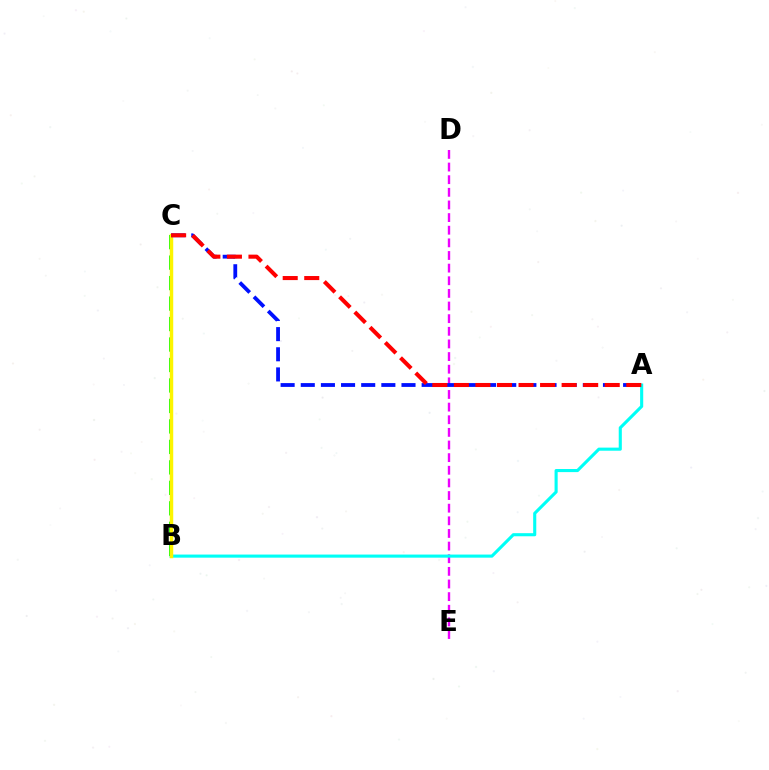{('D', 'E'): [{'color': '#ee00ff', 'line_style': 'dashed', 'thickness': 1.72}], ('A', 'B'): [{'color': '#00fff6', 'line_style': 'solid', 'thickness': 2.23}], ('B', 'C'): [{'color': '#08ff00', 'line_style': 'dashed', 'thickness': 2.78}, {'color': '#fcf500', 'line_style': 'solid', 'thickness': 2.49}], ('A', 'C'): [{'color': '#0010ff', 'line_style': 'dashed', 'thickness': 2.74}, {'color': '#ff0000', 'line_style': 'dashed', 'thickness': 2.93}]}